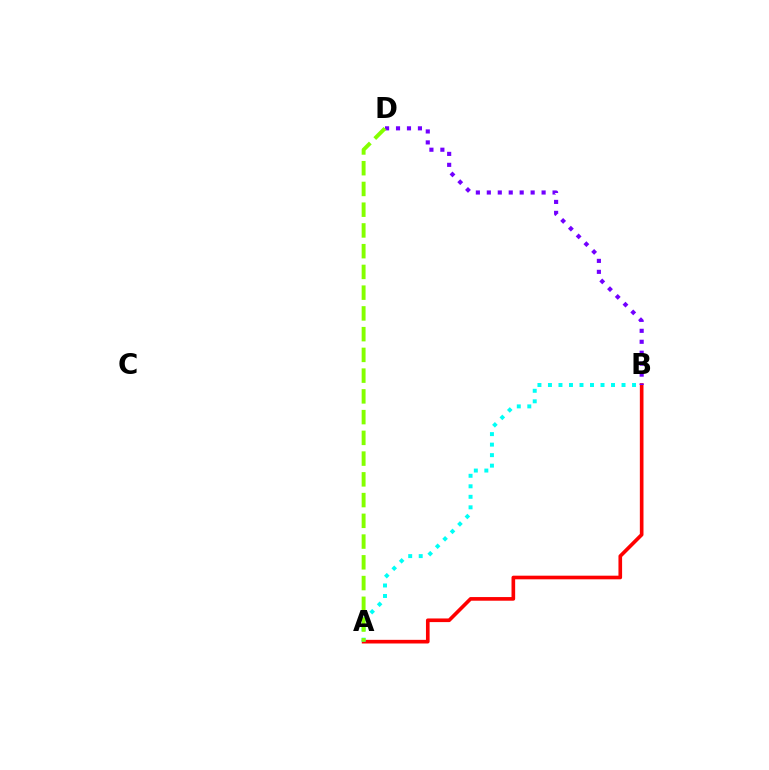{('A', 'B'): [{'color': '#ff0000', 'line_style': 'solid', 'thickness': 2.62}, {'color': '#00fff6', 'line_style': 'dotted', 'thickness': 2.86}], ('B', 'D'): [{'color': '#7200ff', 'line_style': 'dotted', 'thickness': 2.98}], ('A', 'D'): [{'color': '#84ff00', 'line_style': 'dashed', 'thickness': 2.82}]}